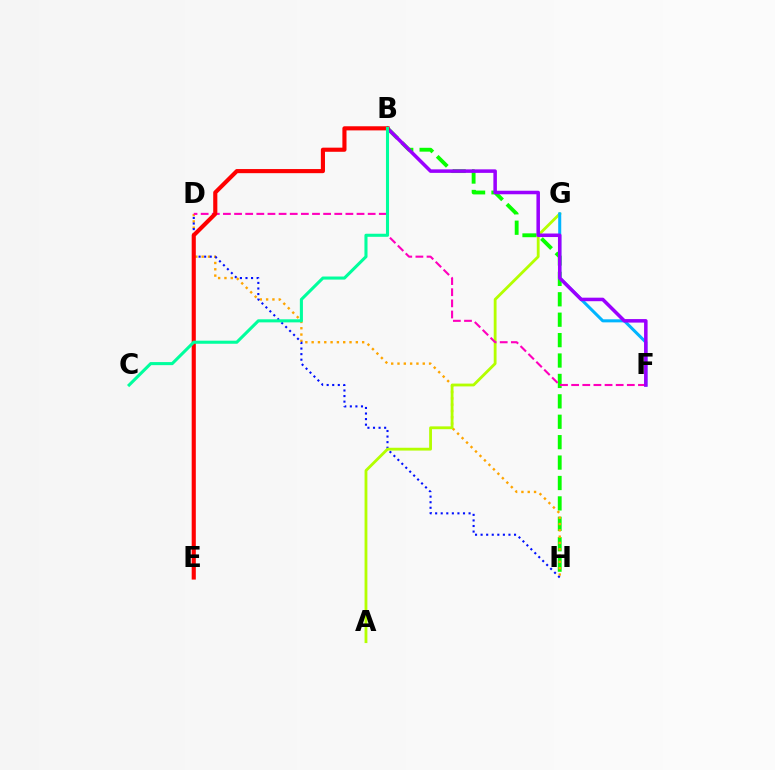{('B', 'H'): [{'color': '#08ff00', 'line_style': 'dashed', 'thickness': 2.77}], ('D', 'H'): [{'color': '#ffa500', 'line_style': 'dotted', 'thickness': 1.71}, {'color': '#0010ff', 'line_style': 'dotted', 'thickness': 1.51}], ('A', 'G'): [{'color': '#b3ff00', 'line_style': 'solid', 'thickness': 2.03}], ('F', 'G'): [{'color': '#00b5ff', 'line_style': 'solid', 'thickness': 2.19}], ('D', 'F'): [{'color': '#ff00bd', 'line_style': 'dashed', 'thickness': 1.51}], ('B', 'F'): [{'color': '#9b00ff', 'line_style': 'solid', 'thickness': 2.54}], ('B', 'E'): [{'color': '#ff0000', 'line_style': 'solid', 'thickness': 2.97}], ('B', 'C'): [{'color': '#00ff9d', 'line_style': 'solid', 'thickness': 2.21}]}